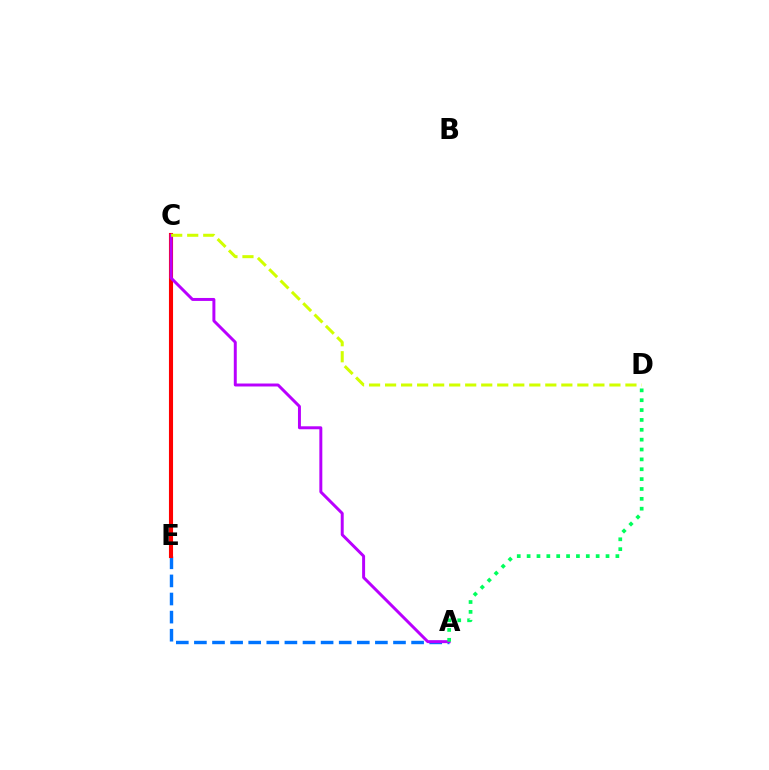{('A', 'E'): [{'color': '#0074ff', 'line_style': 'dashed', 'thickness': 2.46}], ('C', 'E'): [{'color': '#ff0000', 'line_style': 'solid', 'thickness': 2.95}], ('A', 'C'): [{'color': '#b900ff', 'line_style': 'solid', 'thickness': 2.13}], ('C', 'D'): [{'color': '#d1ff00', 'line_style': 'dashed', 'thickness': 2.18}], ('A', 'D'): [{'color': '#00ff5c', 'line_style': 'dotted', 'thickness': 2.68}]}